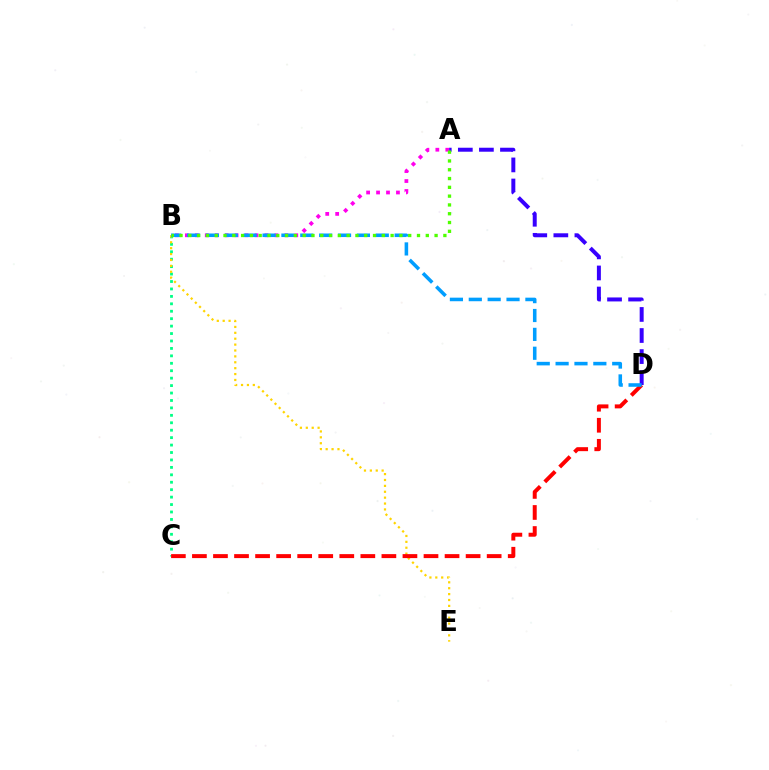{('A', 'B'): [{'color': '#ff00ed', 'line_style': 'dotted', 'thickness': 2.7}, {'color': '#4fff00', 'line_style': 'dotted', 'thickness': 2.39}], ('B', 'C'): [{'color': '#00ff86', 'line_style': 'dotted', 'thickness': 2.02}], ('B', 'E'): [{'color': '#ffd500', 'line_style': 'dotted', 'thickness': 1.6}], ('C', 'D'): [{'color': '#ff0000', 'line_style': 'dashed', 'thickness': 2.86}], ('A', 'D'): [{'color': '#3700ff', 'line_style': 'dashed', 'thickness': 2.86}], ('B', 'D'): [{'color': '#009eff', 'line_style': 'dashed', 'thickness': 2.56}]}